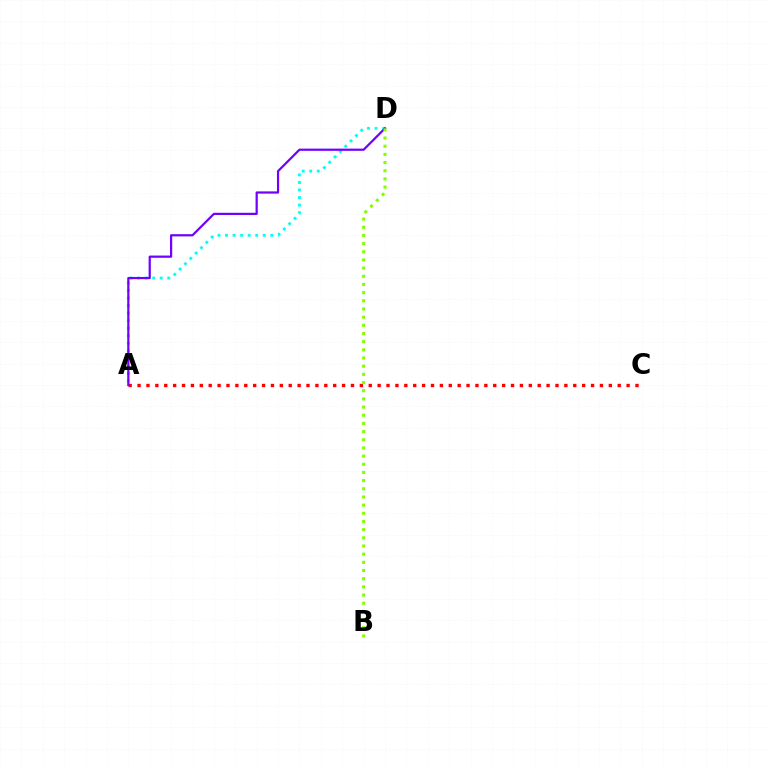{('A', 'D'): [{'color': '#00fff6', 'line_style': 'dotted', 'thickness': 2.05}, {'color': '#7200ff', 'line_style': 'solid', 'thickness': 1.59}], ('A', 'C'): [{'color': '#ff0000', 'line_style': 'dotted', 'thickness': 2.42}], ('B', 'D'): [{'color': '#84ff00', 'line_style': 'dotted', 'thickness': 2.22}]}